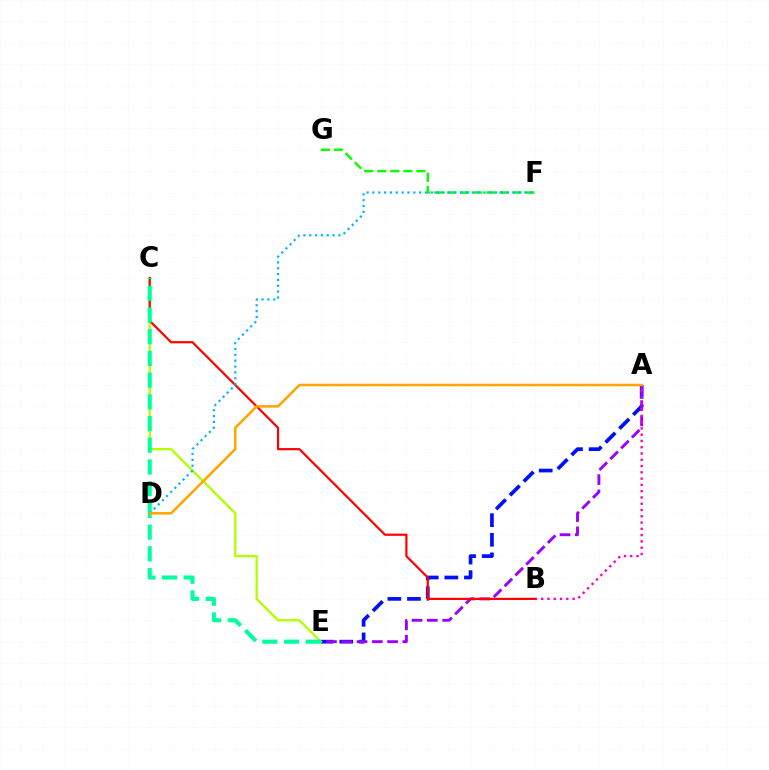{('A', 'E'): [{'color': '#0010ff', 'line_style': 'dashed', 'thickness': 2.66}, {'color': '#9b00ff', 'line_style': 'dashed', 'thickness': 2.08}], ('A', 'B'): [{'color': '#ff00bd', 'line_style': 'dotted', 'thickness': 1.71}], ('F', 'G'): [{'color': '#08ff00', 'line_style': 'dashed', 'thickness': 1.77}], ('C', 'E'): [{'color': '#b3ff00', 'line_style': 'solid', 'thickness': 1.68}, {'color': '#00ff9d', 'line_style': 'dashed', 'thickness': 2.95}], ('B', 'C'): [{'color': '#ff0000', 'line_style': 'solid', 'thickness': 1.58}], ('D', 'F'): [{'color': '#00b5ff', 'line_style': 'dotted', 'thickness': 1.59}], ('A', 'D'): [{'color': '#ffa500', 'line_style': 'solid', 'thickness': 1.81}]}